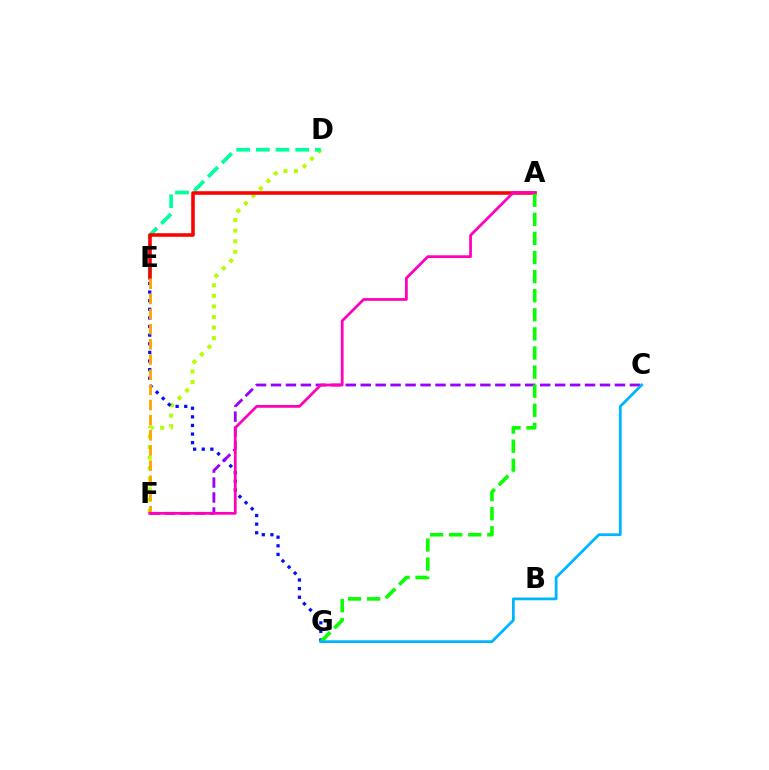{('D', 'F'): [{'color': '#b3ff00', 'line_style': 'dotted', 'thickness': 2.87}], ('E', 'G'): [{'color': '#0010ff', 'line_style': 'dotted', 'thickness': 2.34}], ('D', 'E'): [{'color': '#00ff9d', 'line_style': 'dashed', 'thickness': 2.68}], ('C', 'F'): [{'color': '#9b00ff', 'line_style': 'dashed', 'thickness': 2.03}], ('A', 'E'): [{'color': '#ff0000', 'line_style': 'solid', 'thickness': 2.57}], ('A', 'G'): [{'color': '#08ff00', 'line_style': 'dashed', 'thickness': 2.59}], ('E', 'F'): [{'color': '#ffa500', 'line_style': 'dashed', 'thickness': 2.06}], ('C', 'G'): [{'color': '#00b5ff', 'line_style': 'solid', 'thickness': 1.99}], ('A', 'F'): [{'color': '#ff00bd', 'line_style': 'solid', 'thickness': 1.98}]}